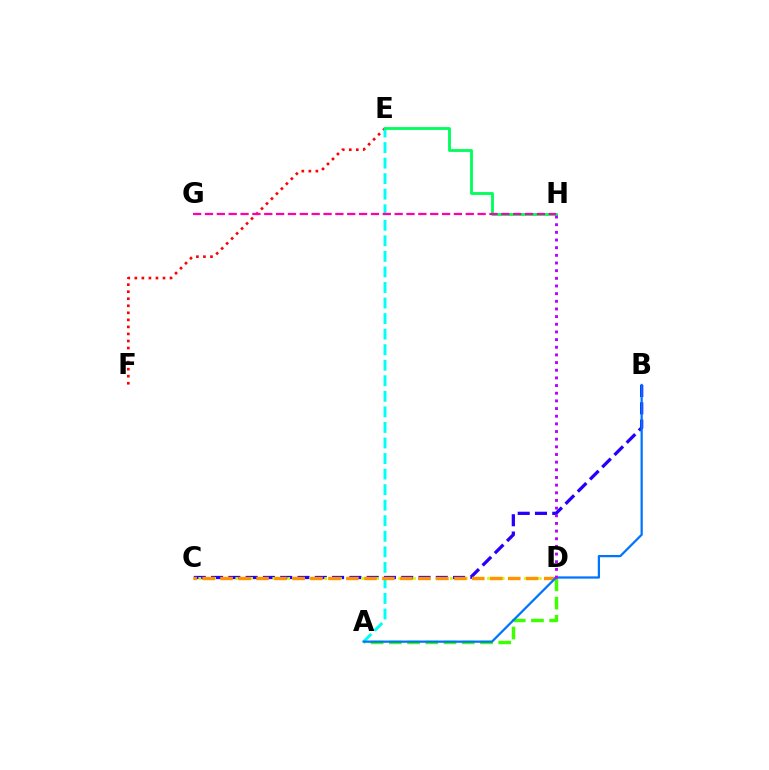{('E', 'F'): [{'color': '#ff0000', 'line_style': 'dotted', 'thickness': 1.91}], ('A', 'E'): [{'color': '#00fff6', 'line_style': 'dashed', 'thickness': 2.11}], ('B', 'C'): [{'color': '#2500ff', 'line_style': 'dashed', 'thickness': 2.35}], ('C', 'D'): [{'color': '#d1ff00', 'line_style': 'dotted', 'thickness': 2.01}, {'color': '#ff9400', 'line_style': 'dashed', 'thickness': 2.44}], ('E', 'H'): [{'color': '#00ff5c', 'line_style': 'solid', 'thickness': 2.05}], ('A', 'D'): [{'color': '#3dff00', 'line_style': 'dashed', 'thickness': 2.48}], ('A', 'B'): [{'color': '#0074ff', 'line_style': 'solid', 'thickness': 1.62}], ('D', 'H'): [{'color': '#b900ff', 'line_style': 'dotted', 'thickness': 2.08}], ('G', 'H'): [{'color': '#ff00ac', 'line_style': 'dashed', 'thickness': 1.61}]}